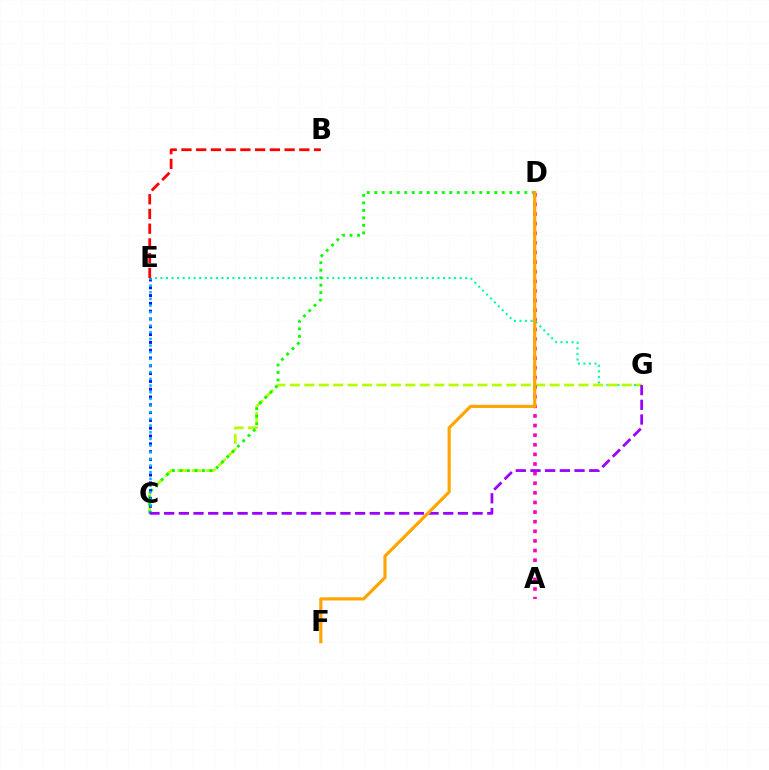{('E', 'G'): [{'color': '#00ff9d', 'line_style': 'dotted', 'thickness': 1.51}], ('C', 'G'): [{'color': '#b3ff00', 'line_style': 'dashed', 'thickness': 1.96}, {'color': '#9b00ff', 'line_style': 'dashed', 'thickness': 2.0}], ('B', 'E'): [{'color': '#ff0000', 'line_style': 'dashed', 'thickness': 2.0}], ('C', 'D'): [{'color': '#08ff00', 'line_style': 'dotted', 'thickness': 2.04}], ('C', 'E'): [{'color': '#0010ff', 'line_style': 'dotted', 'thickness': 2.12}, {'color': '#00b5ff', 'line_style': 'dotted', 'thickness': 1.81}], ('A', 'D'): [{'color': '#ff00bd', 'line_style': 'dotted', 'thickness': 2.61}], ('D', 'F'): [{'color': '#ffa500', 'line_style': 'solid', 'thickness': 2.28}]}